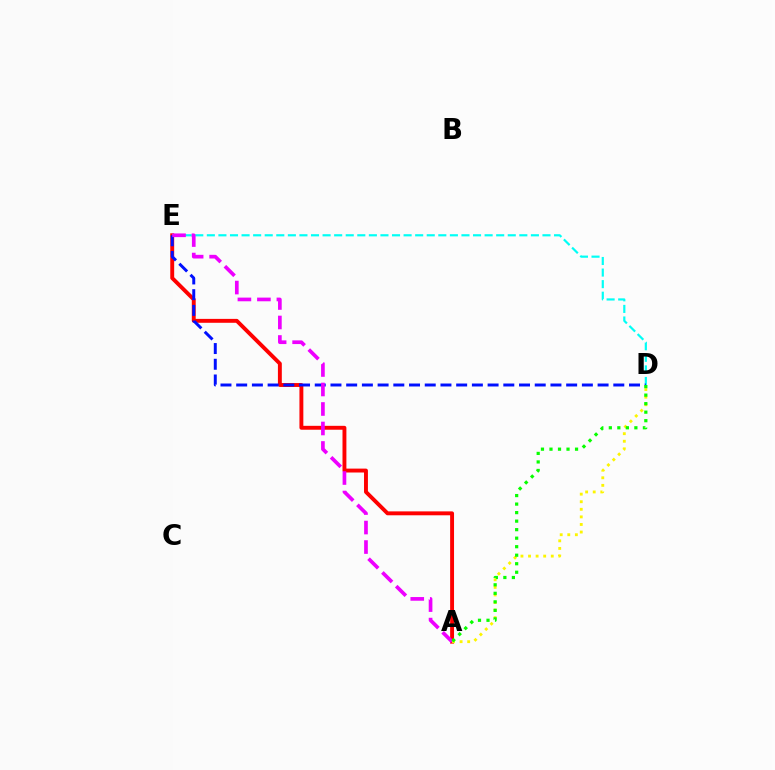{('A', 'E'): [{'color': '#ff0000', 'line_style': 'solid', 'thickness': 2.81}, {'color': '#ee00ff', 'line_style': 'dashed', 'thickness': 2.65}], ('A', 'D'): [{'color': '#fcf500', 'line_style': 'dotted', 'thickness': 2.06}, {'color': '#08ff00', 'line_style': 'dotted', 'thickness': 2.31}], ('D', 'E'): [{'color': '#00fff6', 'line_style': 'dashed', 'thickness': 1.57}, {'color': '#0010ff', 'line_style': 'dashed', 'thickness': 2.13}]}